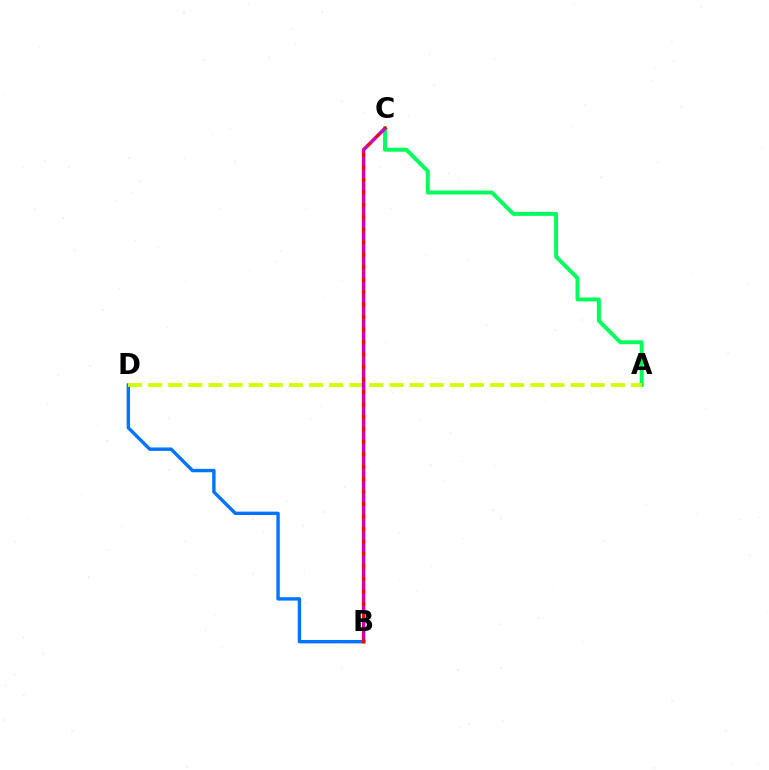{('A', 'C'): [{'color': '#00ff5c', 'line_style': 'solid', 'thickness': 2.84}], ('B', 'D'): [{'color': '#0074ff', 'line_style': 'solid', 'thickness': 2.45}], ('A', 'D'): [{'color': '#d1ff00', 'line_style': 'dashed', 'thickness': 2.73}], ('B', 'C'): [{'color': '#ff0000', 'line_style': 'solid', 'thickness': 2.5}, {'color': '#b900ff', 'line_style': 'dashed', 'thickness': 1.69}]}